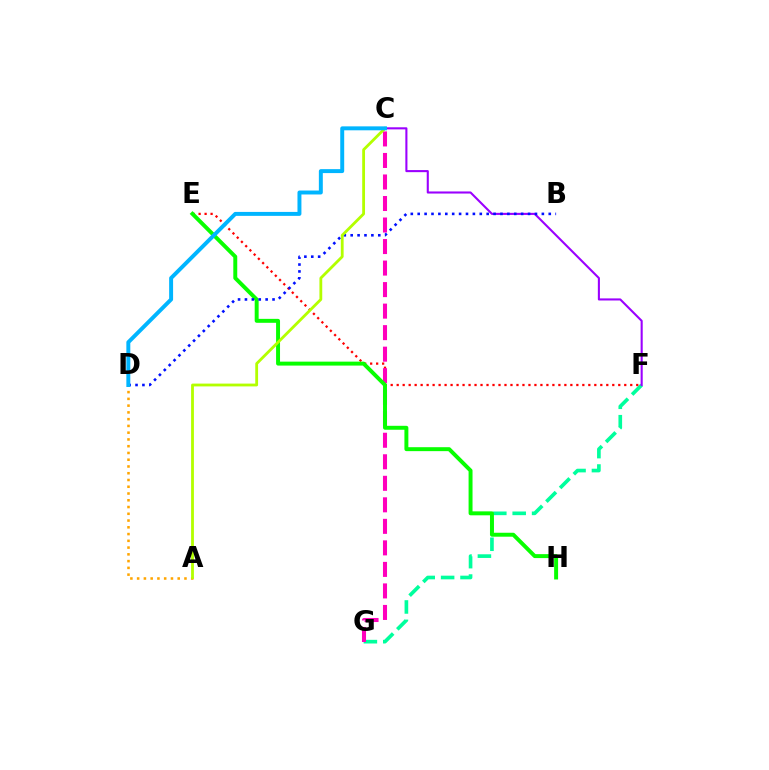{('F', 'G'): [{'color': '#00ff9d', 'line_style': 'dashed', 'thickness': 2.63}], ('E', 'F'): [{'color': '#ff0000', 'line_style': 'dotted', 'thickness': 1.63}], ('C', 'G'): [{'color': '#ff00bd', 'line_style': 'dashed', 'thickness': 2.92}], ('E', 'H'): [{'color': '#08ff00', 'line_style': 'solid', 'thickness': 2.84}], ('A', 'D'): [{'color': '#ffa500', 'line_style': 'dotted', 'thickness': 1.84}], ('C', 'F'): [{'color': '#9b00ff', 'line_style': 'solid', 'thickness': 1.51}], ('B', 'D'): [{'color': '#0010ff', 'line_style': 'dotted', 'thickness': 1.87}], ('A', 'C'): [{'color': '#b3ff00', 'line_style': 'solid', 'thickness': 2.02}], ('C', 'D'): [{'color': '#00b5ff', 'line_style': 'solid', 'thickness': 2.84}]}